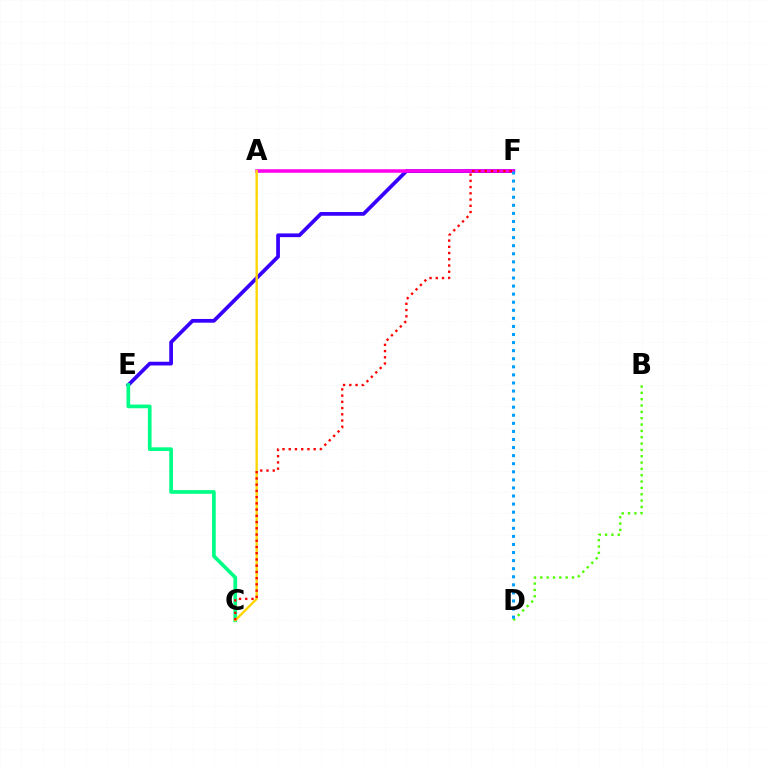{('E', 'F'): [{'color': '#3700ff', 'line_style': 'solid', 'thickness': 2.68}], ('C', 'E'): [{'color': '#00ff86', 'line_style': 'solid', 'thickness': 2.66}], ('B', 'D'): [{'color': '#4fff00', 'line_style': 'dotted', 'thickness': 1.72}], ('A', 'F'): [{'color': '#ff00ed', 'line_style': 'solid', 'thickness': 2.54}], ('A', 'C'): [{'color': '#ffd500', 'line_style': 'solid', 'thickness': 1.69}], ('D', 'F'): [{'color': '#009eff', 'line_style': 'dotted', 'thickness': 2.19}], ('C', 'F'): [{'color': '#ff0000', 'line_style': 'dotted', 'thickness': 1.69}]}